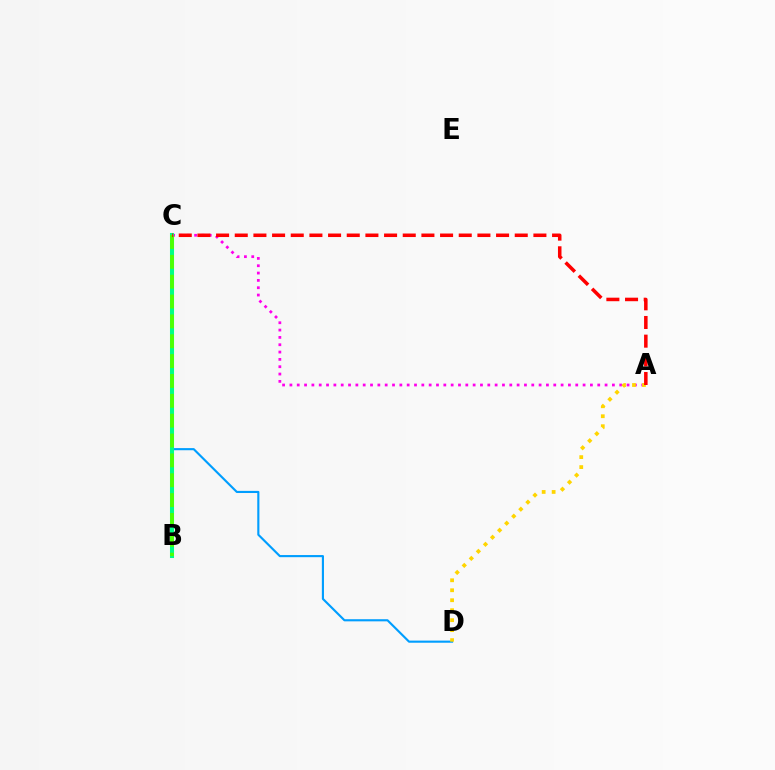{('B', 'C'): [{'color': '#3700ff', 'line_style': 'dotted', 'thickness': 2.71}, {'color': '#00ff86', 'line_style': 'solid', 'thickness': 2.92}, {'color': '#4fff00', 'line_style': 'dashed', 'thickness': 2.7}], ('A', 'C'): [{'color': '#ff00ed', 'line_style': 'dotted', 'thickness': 1.99}, {'color': '#ff0000', 'line_style': 'dashed', 'thickness': 2.54}], ('C', 'D'): [{'color': '#009eff', 'line_style': 'solid', 'thickness': 1.53}], ('A', 'D'): [{'color': '#ffd500', 'line_style': 'dotted', 'thickness': 2.71}]}